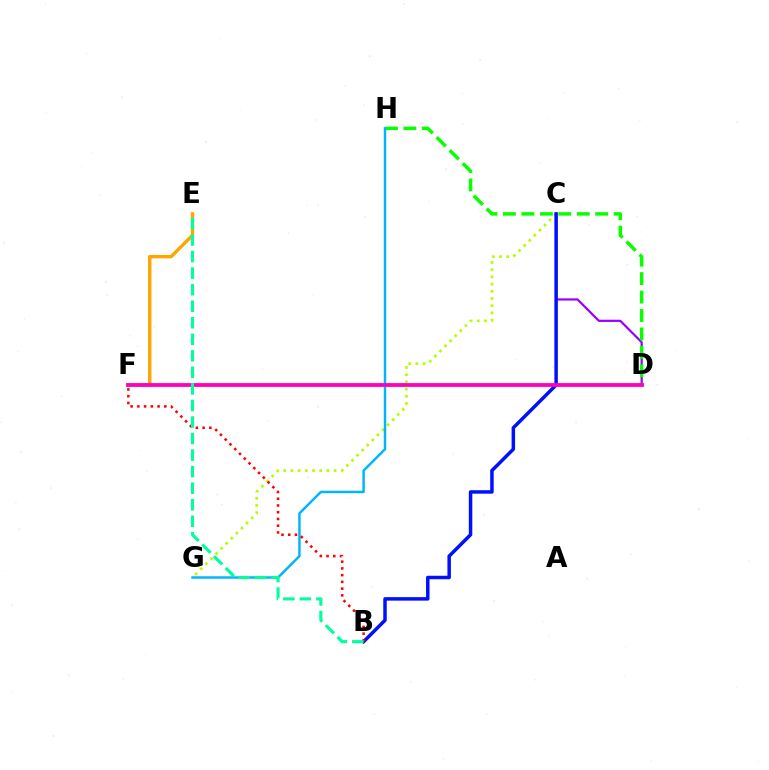{('C', 'D'): [{'color': '#9b00ff', 'line_style': 'solid', 'thickness': 1.6}], ('C', 'G'): [{'color': '#b3ff00', 'line_style': 'dotted', 'thickness': 1.96}], ('D', 'H'): [{'color': '#08ff00', 'line_style': 'dashed', 'thickness': 2.51}], ('B', 'C'): [{'color': '#0010ff', 'line_style': 'solid', 'thickness': 2.51}], ('G', 'H'): [{'color': '#00b5ff', 'line_style': 'solid', 'thickness': 1.77}], ('B', 'F'): [{'color': '#ff0000', 'line_style': 'dotted', 'thickness': 1.83}], ('E', 'F'): [{'color': '#ffa500', 'line_style': 'solid', 'thickness': 2.45}], ('D', 'F'): [{'color': '#ff00bd', 'line_style': 'solid', 'thickness': 2.74}], ('B', 'E'): [{'color': '#00ff9d', 'line_style': 'dashed', 'thickness': 2.25}]}